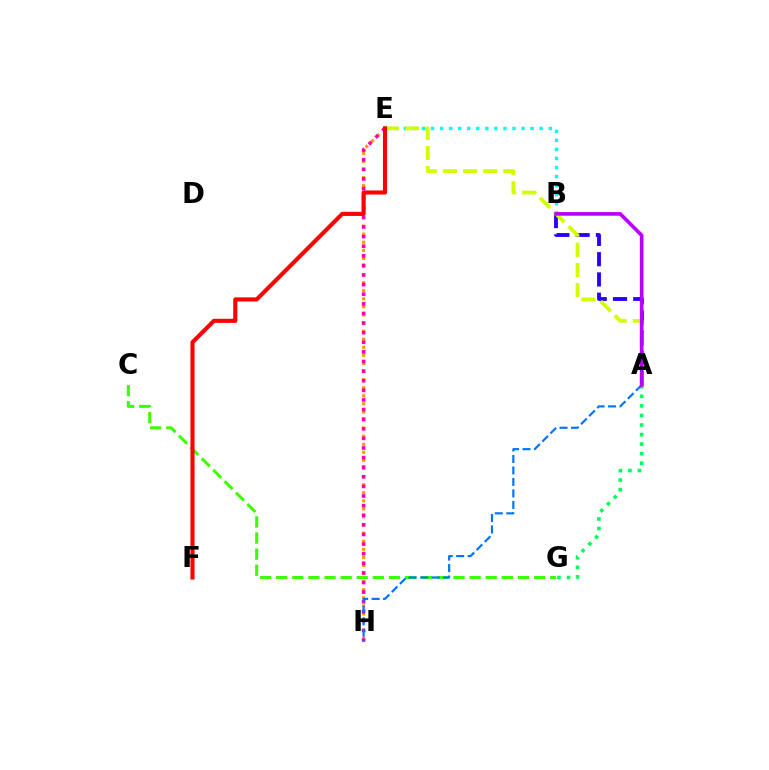{('C', 'G'): [{'color': '#3dff00', 'line_style': 'dashed', 'thickness': 2.19}], ('E', 'H'): [{'color': '#ff9400', 'line_style': 'dotted', 'thickness': 2.2}, {'color': '#ff00ac', 'line_style': 'dotted', 'thickness': 2.61}], ('A', 'G'): [{'color': '#00ff5c', 'line_style': 'dotted', 'thickness': 2.6}], ('B', 'E'): [{'color': '#00fff6', 'line_style': 'dotted', 'thickness': 2.46}], ('A', 'B'): [{'color': '#2500ff', 'line_style': 'dashed', 'thickness': 2.75}, {'color': '#b900ff', 'line_style': 'solid', 'thickness': 2.63}], ('A', 'H'): [{'color': '#0074ff', 'line_style': 'dashed', 'thickness': 1.56}], ('A', 'E'): [{'color': '#d1ff00', 'line_style': 'dashed', 'thickness': 2.74}], ('E', 'F'): [{'color': '#ff0000', 'line_style': 'solid', 'thickness': 2.95}]}